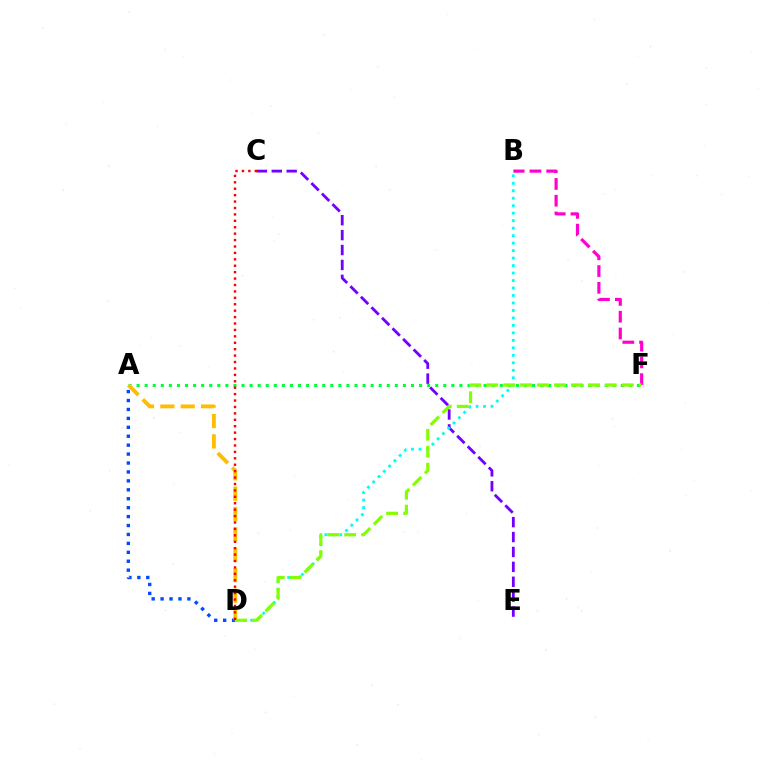{('B', 'F'): [{'color': '#ff00cf', 'line_style': 'dashed', 'thickness': 2.28}], ('A', 'F'): [{'color': '#00ff39', 'line_style': 'dotted', 'thickness': 2.19}], ('A', 'D'): [{'color': '#004bff', 'line_style': 'dotted', 'thickness': 2.43}, {'color': '#ffbd00', 'line_style': 'dashed', 'thickness': 2.77}], ('C', 'E'): [{'color': '#7200ff', 'line_style': 'dashed', 'thickness': 2.03}], ('B', 'D'): [{'color': '#00fff6', 'line_style': 'dotted', 'thickness': 2.03}], ('D', 'F'): [{'color': '#84ff00', 'line_style': 'dashed', 'thickness': 2.3}], ('C', 'D'): [{'color': '#ff0000', 'line_style': 'dotted', 'thickness': 1.74}]}